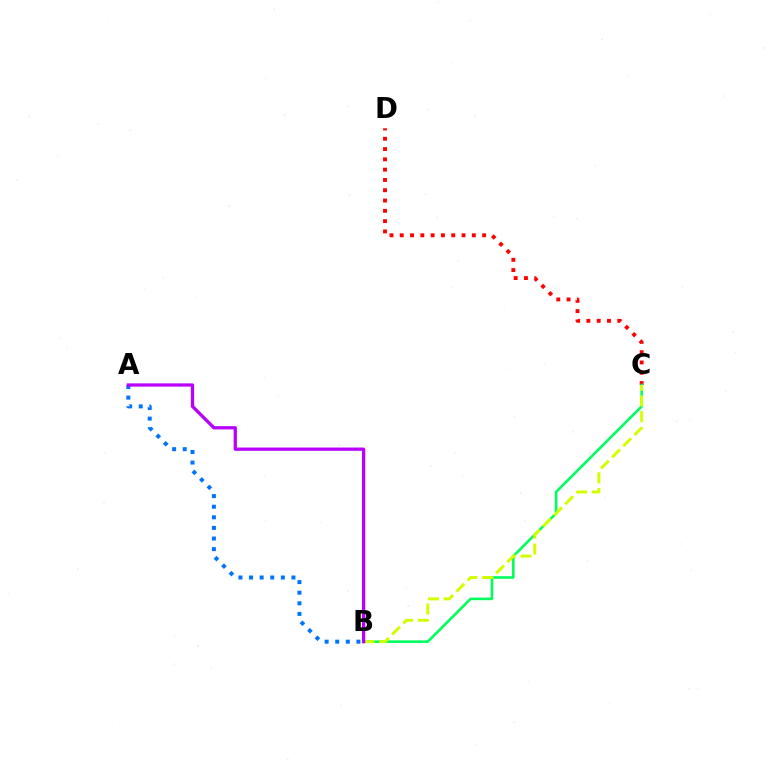{('C', 'D'): [{'color': '#ff0000', 'line_style': 'dotted', 'thickness': 2.8}], ('B', 'C'): [{'color': '#00ff5c', 'line_style': 'solid', 'thickness': 1.86}, {'color': '#d1ff00', 'line_style': 'dashed', 'thickness': 2.14}], ('A', 'B'): [{'color': '#0074ff', 'line_style': 'dotted', 'thickness': 2.88}, {'color': '#b900ff', 'line_style': 'solid', 'thickness': 2.36}]}